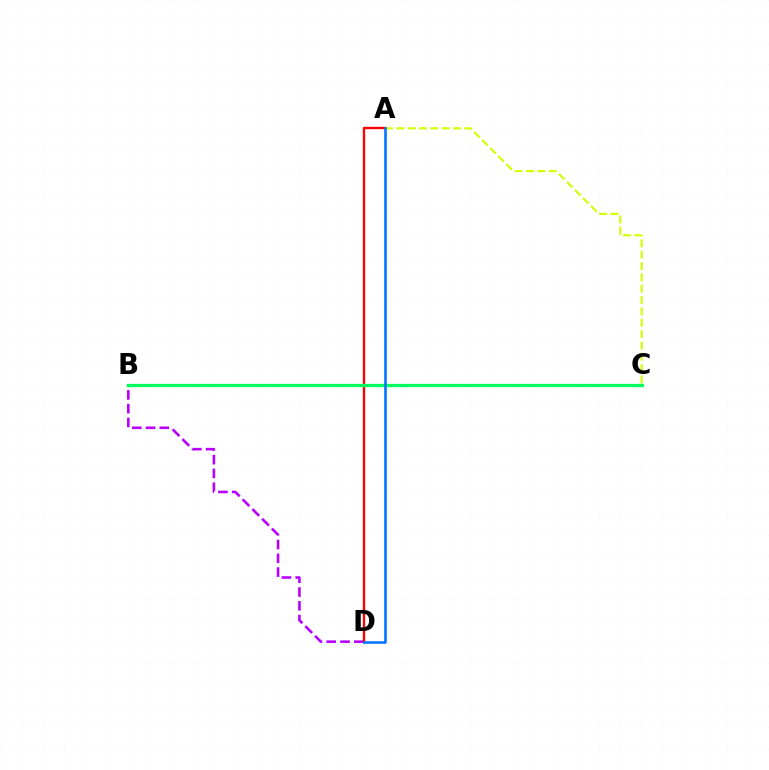{('B', 'D'): [{'color': '#b900ff', 'line_style': 'dashed', 'thickness': 1.87}], ('A', 'C'): [{'color': '#d1ff00', 'line_style': 'dashed', 'thickness': 1.54}], ('A', 'D'): [{'color': '#ff0000', 'line_style': 'solid', 'thickness': 1.68}, {'color': '#0074ff', 'line_style': 'solid', 'thickness': 1.86}], ('B', 'C'): [{'color': '#00ff5c', 'line_style': 'solid', 'thickness': 2.37}]}